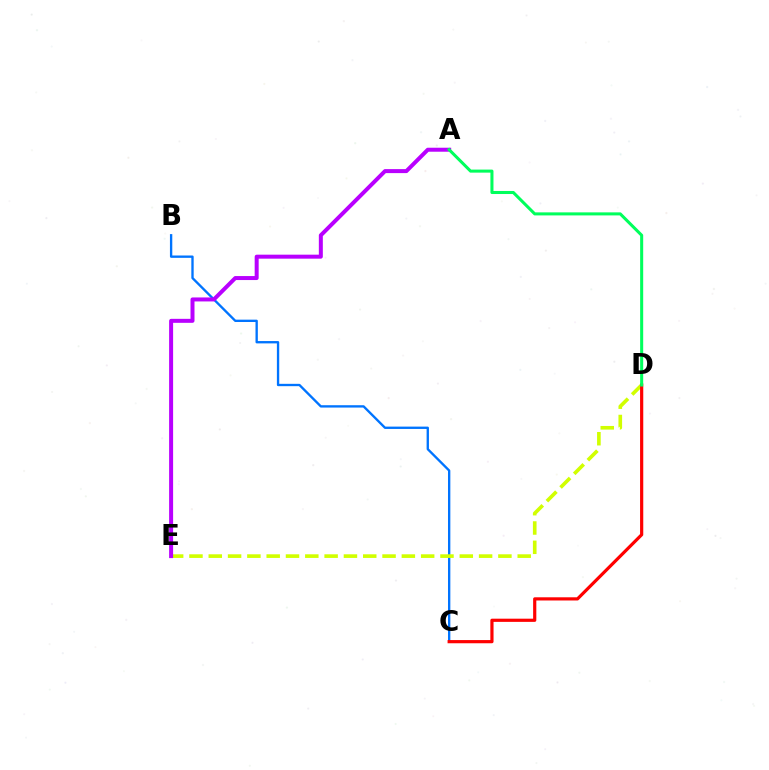{('B', 'C'): [{'color': '#0074ff', 'line_style': 'solid', 'thickness': 1.69}], ('D', 'E'): [{'color': '#d1ff00', 'line_style': 'dashed', 'thickness': 2.62}], ('A', 'E'): [{'color': '#b900ff', 'line_style': 'solid', 'thickness': 2.87}], ('C', 'D'): [{'color': '#ff0000', 'line_style': 'solid', 'thickness': 2.3}], ('A', 'D'): [{'color': '#00ff5c', 'line_style': 'solid', 'thickness': 2.19}]}